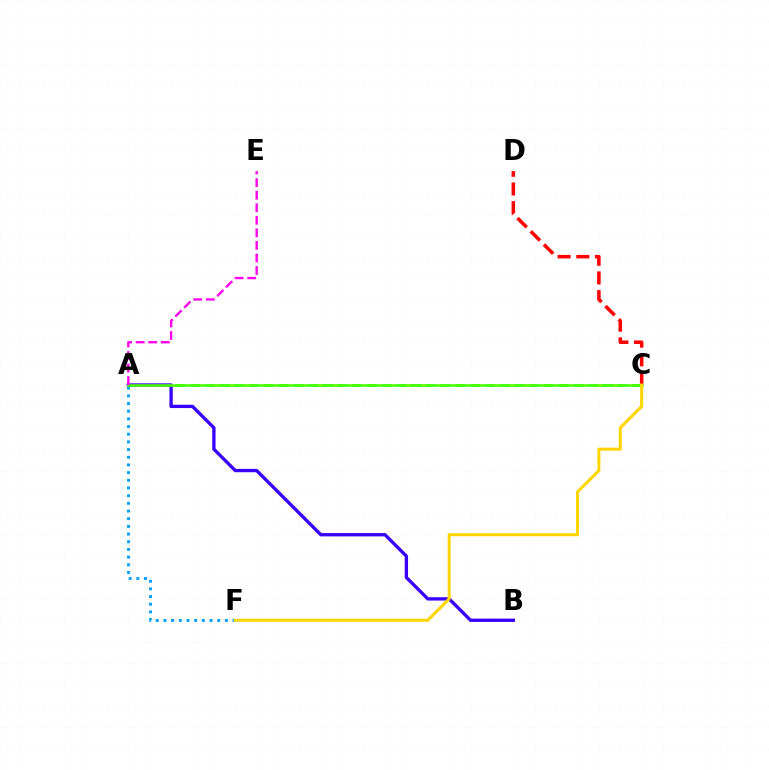{('A', 'F'): [{'color': '#009eff', 'line_style': 'dotted', 'thickness': 2.09}], ('A', 'C'): [{'color': '#00ff86', 'line_style': 'dashed', 'thickness': 2.0}, {'color': '#4fff00', 'line_style': 'solid', 'thickness': 1.89}], ('A', 'B'): [{'color': '#3700ff', 'line_style': 'solid', 'thickness': 2.39}], ('C', 'D'): [{'color': '#ff0000', 'line_style': 'dashed', 'thickness': 2.54}], ('A', 'E'): [{'color': '#ff00ed', 'line_style': 'dashed', 'thickness': 1.71}], ('C', 'F'): [{'color': '#ffd500', 'line_style': 'solid', 'thickness': 2.18}]}